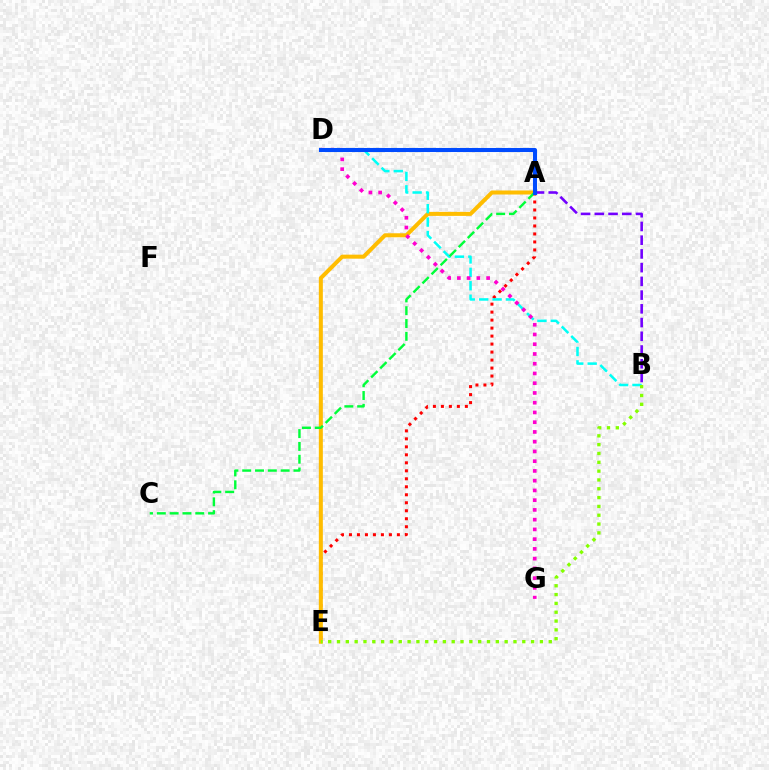{('A', 'E'): [{'color': '#ff0000', 'line_style': 'dotted', 'thickness': 2.17}, {'color': '#ffbd00', 'line_style': 'solid', 'thickness': 2.9}], ('B', 'D'): [{'color': '#00fff6', 'line_style': 'dashed', 'thickness': 1.82}], ('B', 'E'): [{'color': '#84ff00', 'line_style': 'dotted', 'thickness': 2.4}], ('A', 'B'): [{'color': '#7200ff', 'line_style': 'dashed', 'thickness': 1.87}], ('A', 'C'): [{'color': '#00ff39', 'line_style': 'dashed', 'thickness': 1.74}], ('D', 'G'): [{'color': '#ff00cf', 'line_style': 'dotted', 'thickness': 2.65}], ('A', 'D'): [{'color': '#004bff', 'line_style': 'solid', 'thickness': 2.93}]}